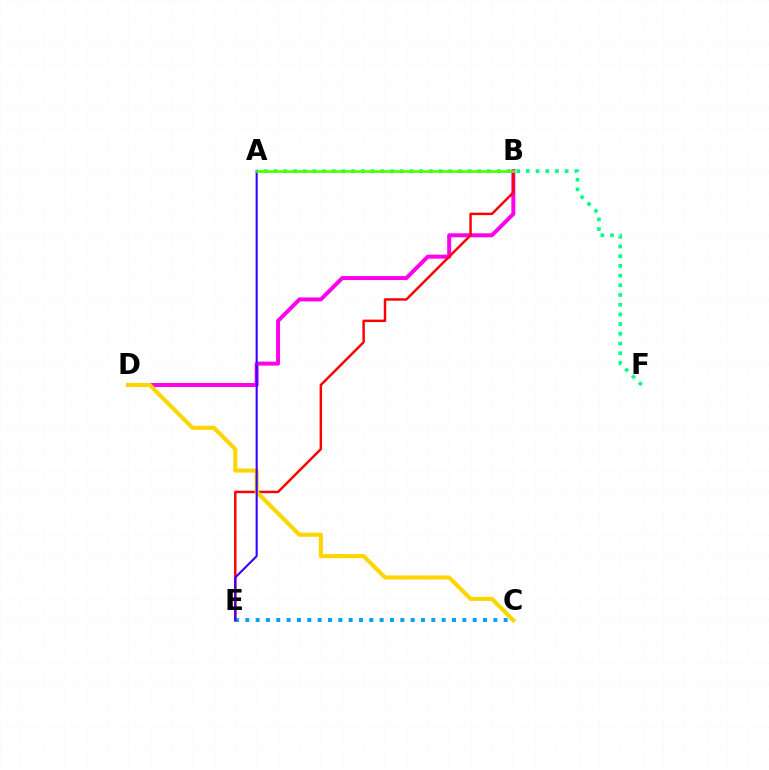{('B', 'D'): [{'color': '#ff00ed', 'line_style': 'solid', 'thickness': 2.86}], ('B', 'E'): [{'color': '#ff0000', 'line_style': 'solid', 'thickness': 1.77}], ('A', 'F'): [{'color': '#00ff86', 'line_style': 'dotted', 'thickness': 2.64}], ('C', 'D'): [{'color': '#ffd500', 'line_style': 'solid', 'thickness': 2.96}], ('C', 'E'): [{'color': '#009eff', 'line_style': 'dotted', 'thickness': 2.81}], ('A', 'E'): [{'color': '#3700ff', 'line_style': 'solid', 'thickness': 1.5}], ('A', 'B'): [{'color': '#4fff00', 'line_style': 'solid', 'thickness': 1.91}]}